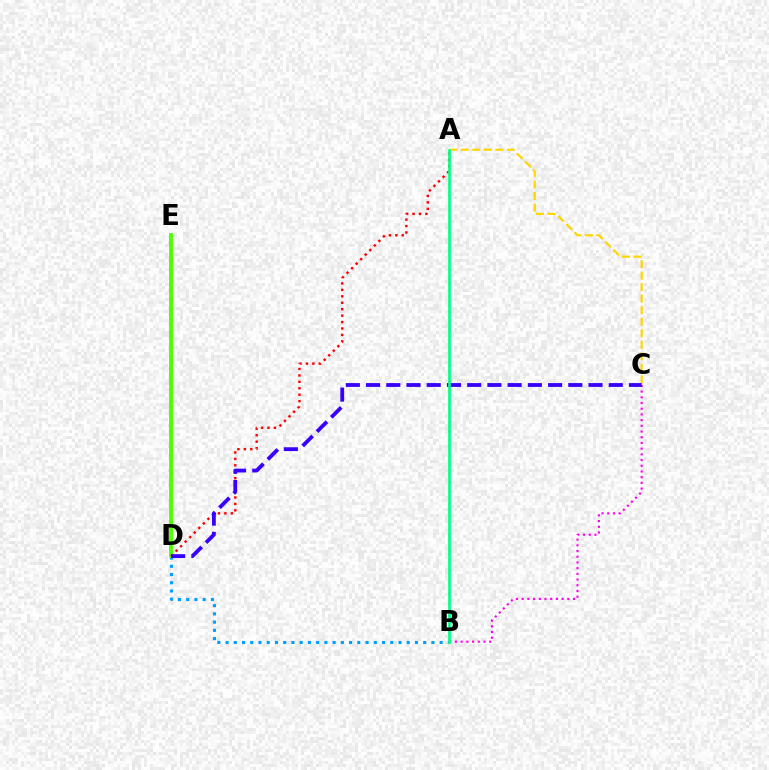{('B', 'D'): [{'color': '#009eff', 'line_style': 'dotted', 'thickness': 2.24}], ('D', 'E'): [{'color': '#4fff00', 'line_style': 'solid', 'thickness': 2.8}], ('B', 'C'): [{'color': '#ff00ed', 'line_style': 'dotted', 'thickness': 1.55}], ('A', 'C'): [{'color': '#ffd500', 'line_style': 'dashed', 'thickness': 1.57}], ('A', 'D'): [{'color': '#ff0000', 'line_style': 'dotted', 'thickness': 1.75}], ('C', 'D'): [{'color': '#3700ff', 'line_style': 'dashed', 'thickness': 2.75}], ('A', 'B'): [{'color': '#00ff86', 'line_style': 'solid', 'thickness': 1.92}]}